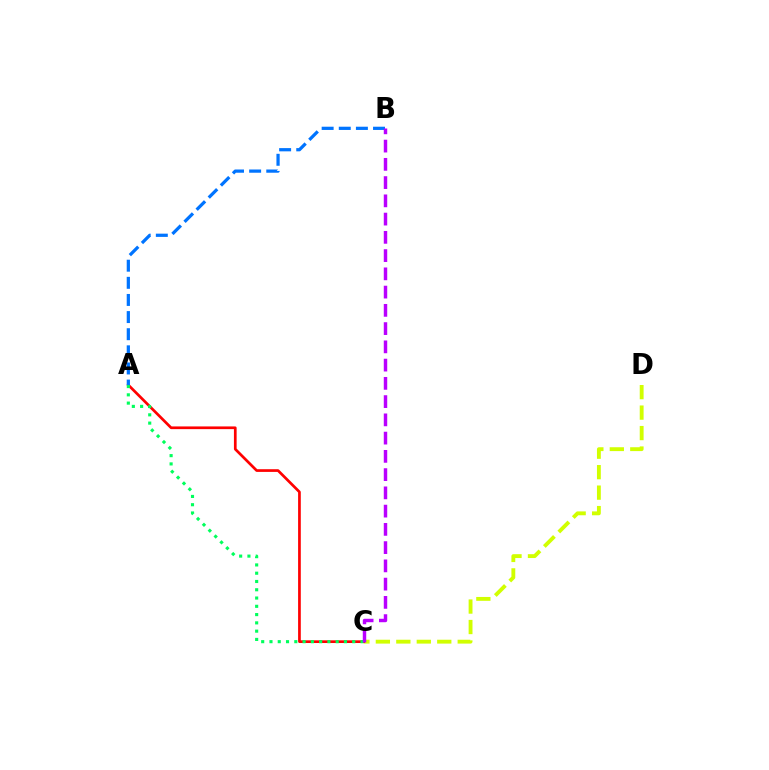{('C', 'D'): [{'color': '#d1ff00', 'line_style': 'dashed', 'thickness': 2.78}], ('A', 'C'): [{'color': '#ff0000', 'line_style': 'solid', 'thickness': 1.94}, {'color': '#00ff5c', 'line_style': 'dotted', 'thickness': 2.25}], ('A', 'B'): [{'color': '#0074ff', 'line_style': 'dashed', 'thickness': 2.33}], ('B', 'C'): [{'color': '#b900ff', 'line_style': 'dashed', 'thickness': 2.48}]}